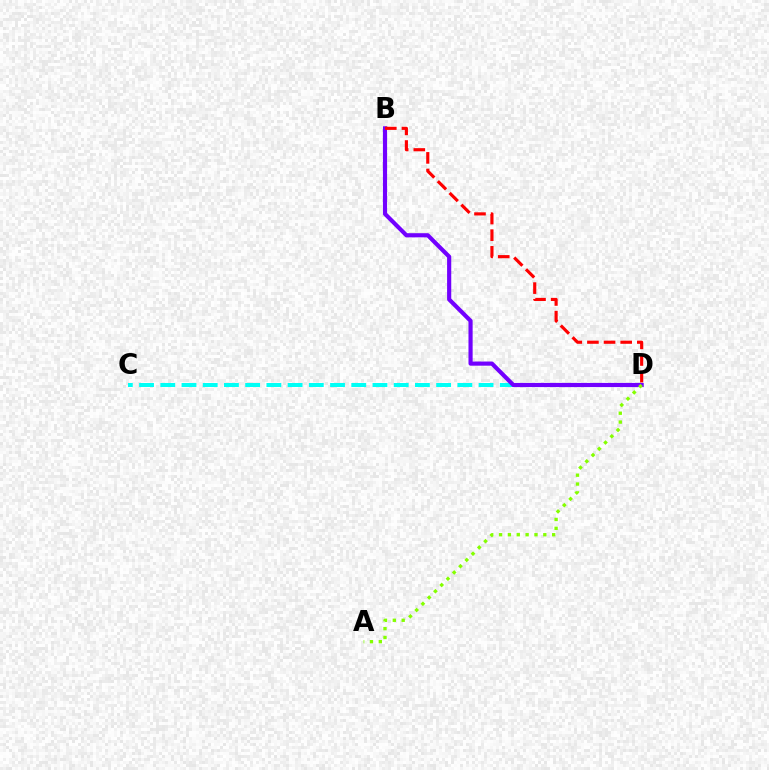{('C', 'D'): [{'color': '#00fff6', 'line_style': 'dashed', 'thickness': 2.88}], ('B', 'D'): [{'color': '#7200ff', 'line_style': 'solid', 'thickness': 2.99}, {'color': '#ff0000', 'line_style': 'dashed', 'thickness': 2.26}], ('A', 'D'): [{'color': '#84ff00', 'line_style': 'dotted', 'thickness': 2.41}]}